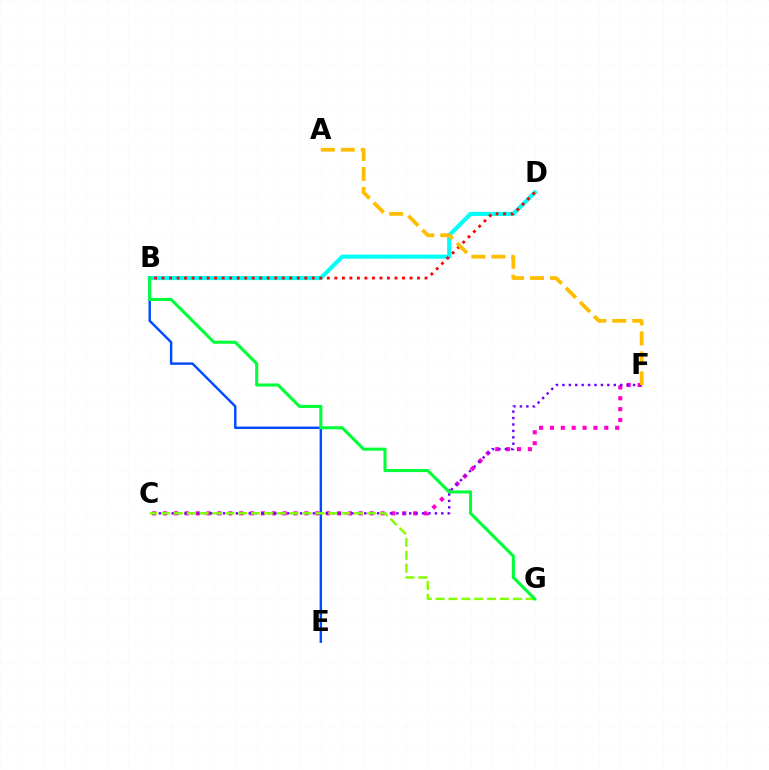{('B', 'D'): [{'color': '#00fff6', 'line_style': 'solid', 'thickness': 2.95}, {'color': '#ff0000', 'line_style': 'dotted', 'thickness': 2.04}], ('C', 'F'): [{'color': '#ff00cf', 'line_style': 'dotted', 'thickness': 2.95}, {'color': '#7200ff', 'line_style': 'dotted', 'thickness': 1.74}], ('B', 'E'): [{'color': '#004bff', 'line_style': 'solid', 'thickness': 1.75}], ('C', 'G'): [{'color': '#84ff00', 'line_style': 'dashed', 'thickness': 1.75}], ('B', 'G'): [{'color': '#00ff39', 'line_style': 'solid', 'thickness': 2.22}], ('A', 'F'): [{'color': '#ffbd00', 'line_style': 'dashed', 'thickness': 2.72}]}